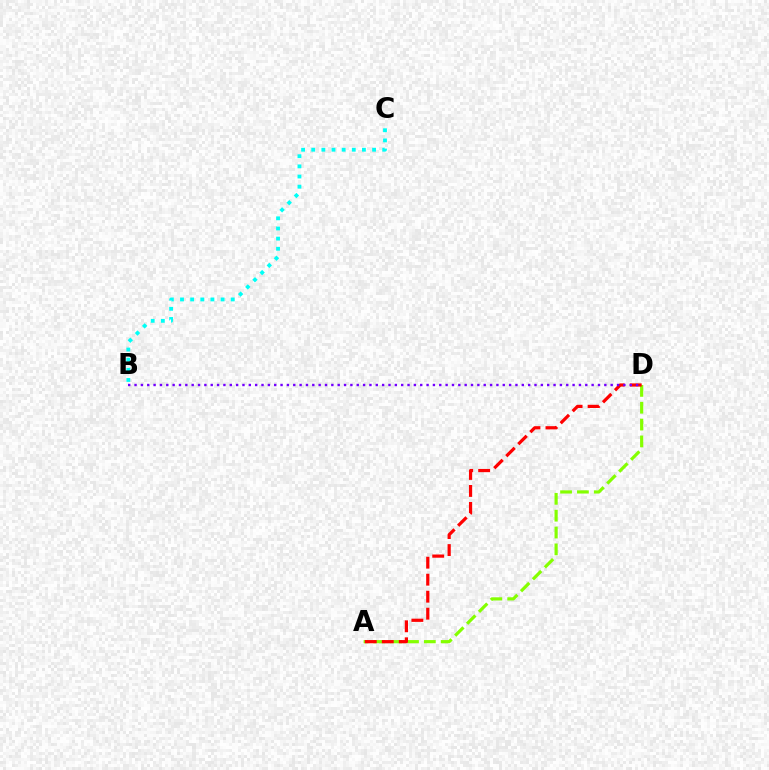{('A', 'D'): [{'color': '#84ff00', 'line_style': 'dashed', 'thickness': 2.29}, {'color': '#ff0000', 'line_style': 'dashed', 'thickness': 2.31}], ('B', 'C'): [{'color': '#00fff6', 'line_style': 'dotted', 'thickness': 2.75}], ('B', 'D'): [{'color': '#7200ff', 'line_style': 'dotted', 'thickness': 1.72}]}